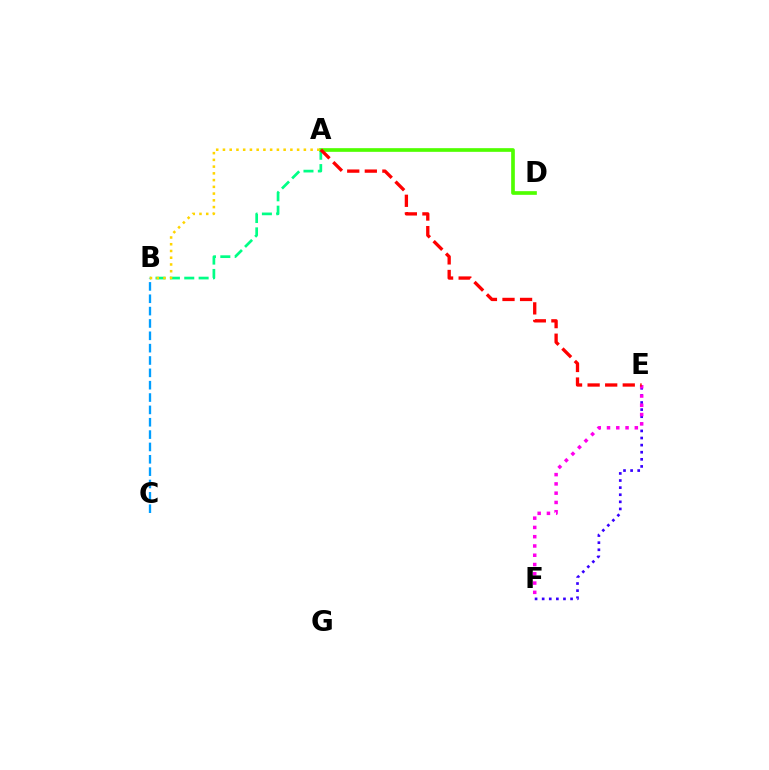{('A', 'D'): [{'color': '#4fff00', 'line_style': 'solid', 'thickness': 2.64}], ('A', 'B'): [{'color': '#00ff86', 'line_style': 'dashed', 'thickness': 1.95}, {'color': '#ffd500', 'line_style': 'dotted', 'thickness': 1.83}], ('E', 'F'): [{'color': '#3700ff', 'line_style': 'dotted', 'thickness': 1.93}, {'color': '#ff00ed', 'line_style': 'dotted', 'thickness': 2.52}], ('B', 'C'): [{'color': '#009eff', 'line_style': 'dashed', 'thickness': 1.68}], ('A', 'E'): [{'color': '#ff0000', 'line_style': 'dashed', 'thickness': 2.39}]}